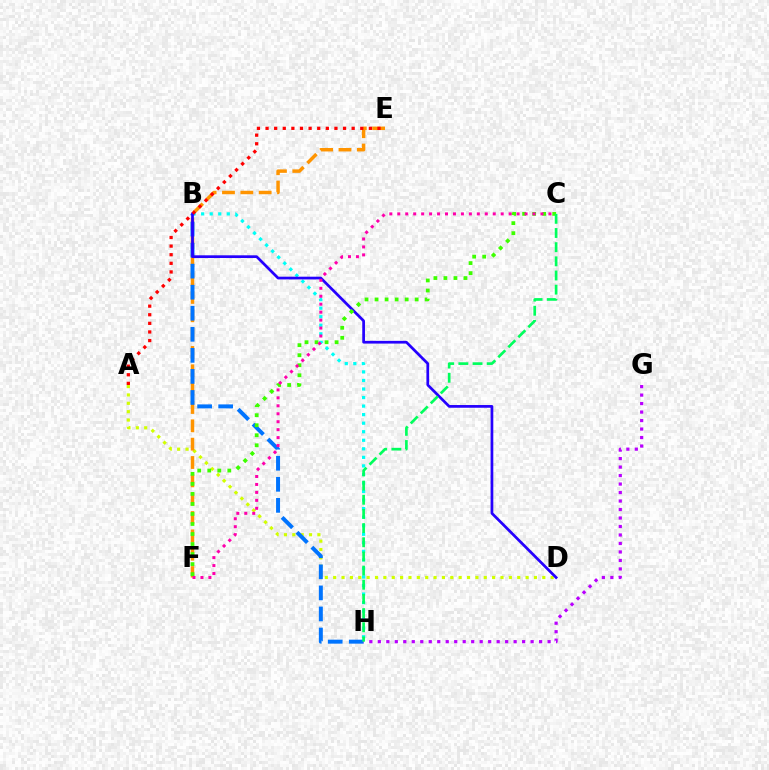{('A', 'D'): [{'color': '#d1ff00', 'line_style': 'dotted', 'thickness': 2.27}], ('E', 'F'): [{'color': '#ff9400', 'line_style': 'dashed', 'thickness': 2.49}], ('B', 'H'): [{'color': '#00fff6', 'line_style': 'dotted', 'thickness': 2.32}, {'color': '#0074ff', 'line_style': 'dashed', 'thickness': 2.86}], ('B', 'D'): [{'color': '#2500ff', 'line_style': 'solid', 'thickness': 1.96}], ('G', 'H'): [{'color': '#b900ff', 'line_style': 'dotted', 'thickness': 2.31}], ('C', 'F'): [{'color': '#3dff00', 'line_style': 'dotted', 'thickness': 2.72}, {'color': '#ff00ac', 'line_style': 'dotted', 'thickness': 2.16}], ('C', 'H'): [{'color': '#00ff5c', 'line_style': 'dashed', 'thickness': 1.92}], ('A', 'E'): [{'color': '#ff0000', 'line_style': 'dotted', 'thickness': 2.34}]}